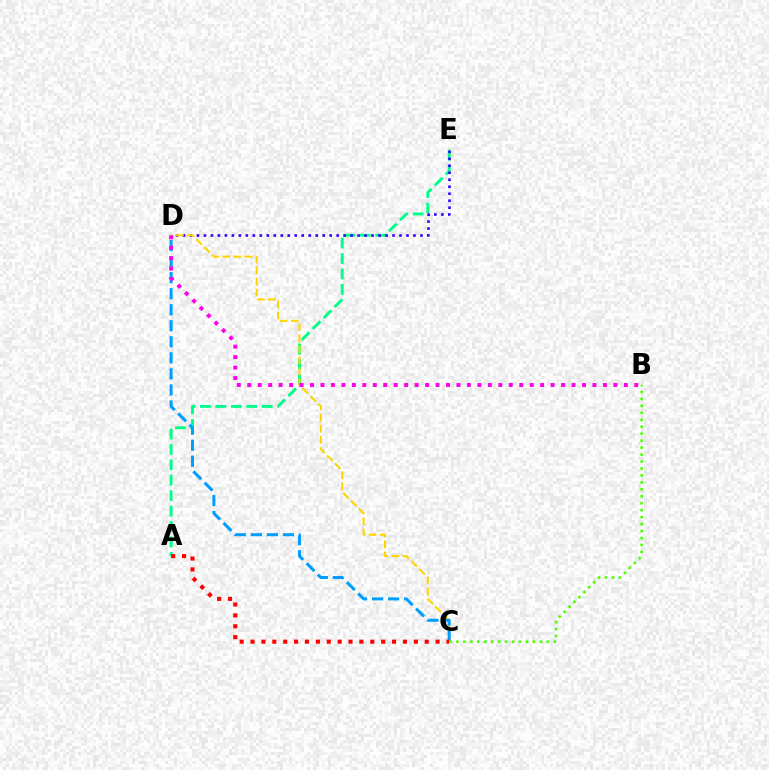{('A', 'E'): [{'color': '#00ff86', 'line_style': 'dashed', 'thickness': 2.1}], ('D', 'E'): [{'color': '#3700ff', 'line_style': 'dotted', 'thickness': 1.9}], ('C', 'D'): [{'color': '#ffd500', 'line_style': 'dashed', 'thickness': 1.5}, {'color': '#009eff', 'line_style': 'dashed', 'thickness': 2.18}], ('A', 'C'): [{'color': '#ff0000', 'line_style': 'dotted', 'thickness': 2.96}], ('B', 'C'): [{'color': '#4fff00', 'line_style': 'dotted', 'thickness': 1.89}], ('B', 'D'): [{'color': '#ff00ed', 'line_style': 'dotted', 'thickness': 2.84}]}